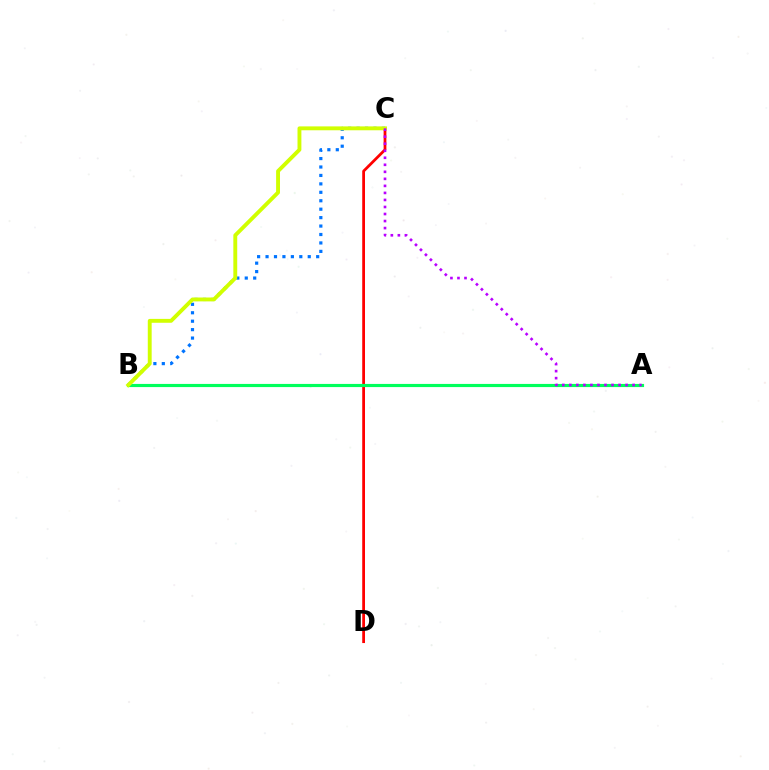{('C', 'D'): [{'color': '#ff0000', 'line_style': 'solid', 'thickness': 1.99}], ('B', 'C'): [{'color': '#0074ff', 'line_style': 'dotted', 'thickness': 2.29}, {'color': '#d1ff00', 'line_style': 'solid', 'thickness': 2.8}], ('A', 'B'): [{'color': '#00ff5c', 'line_style': 'solid', 'thickness': 2.27}], ('A', 'C'): [{'color': '#b900ff', 'line_style': 'dotted', 'thickness': 1.91}]}